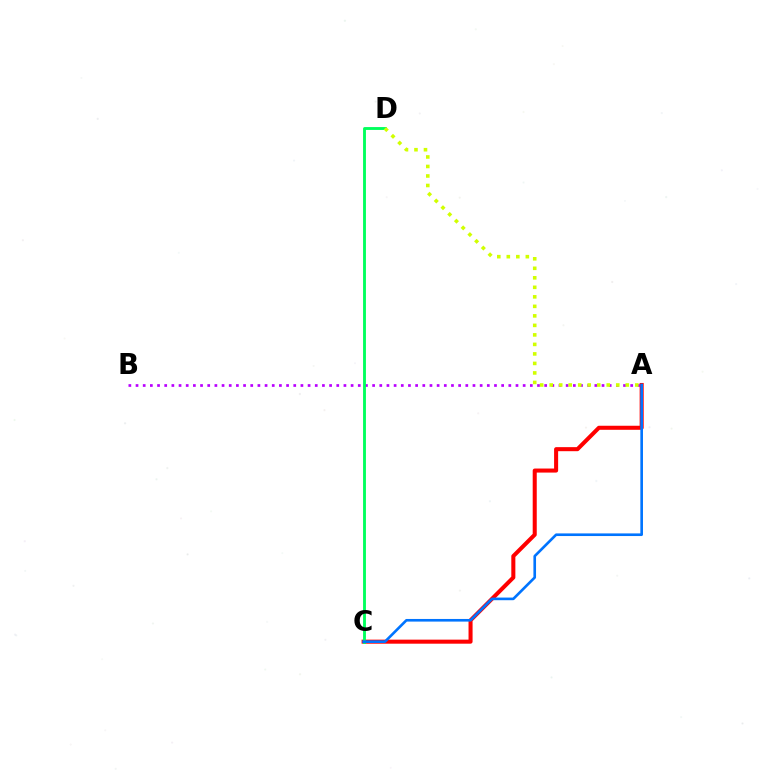{('A', 'C'): [{'color': '#ff0000', 'line_style': 'solid', 'thickness': 2.91}, {'color': '#0074ff', 'line_style': 'solid', 'thickness': 1.9}], ('A', 'B'): [{'color': '#b900ff', 'line_style': 'dotted', 'thickness': 1.95}], ('C', 'D'): [{'color': '#00ff5c', 'line_style': 'solid', 'thickness': 2.07}], ('A', 'D'): [{'color': '#d1ff00', 'line_style': 'dotted', 'thickness': 2.58}]}